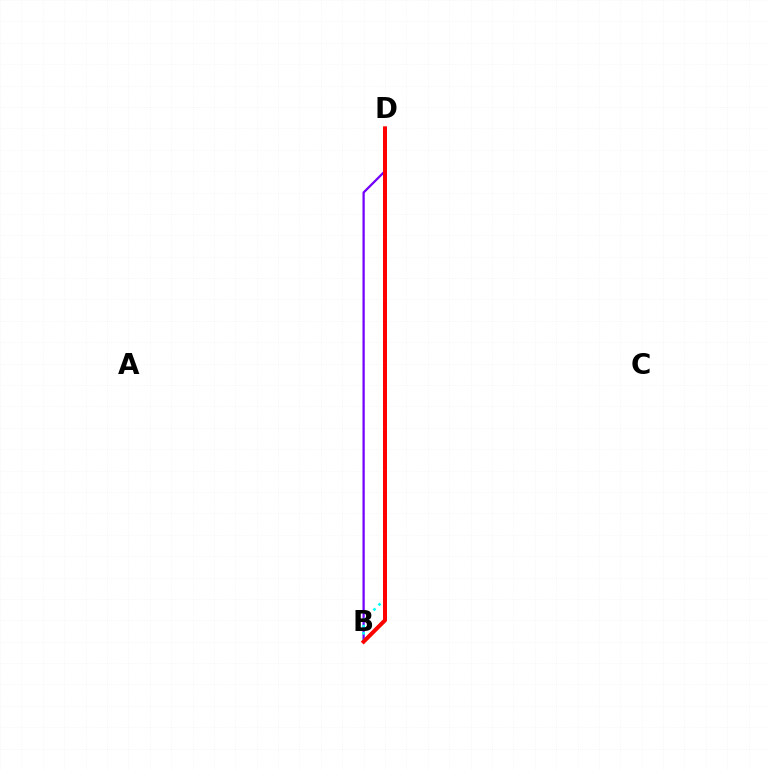{('B', 'D'): [{'color': '#7200ff', 'line_style': 'solid', 'thickness': 1.63}, {'color': '#84ff00', 'line_style': 'dashed', 'thickness': 2.39}, {'color': '#00fff6', 'line_style': 'dotted', 'thickness': 1.93}, {'color': '#ff0000', 'line_style': 'solid', 'thickness': 2.87}]}